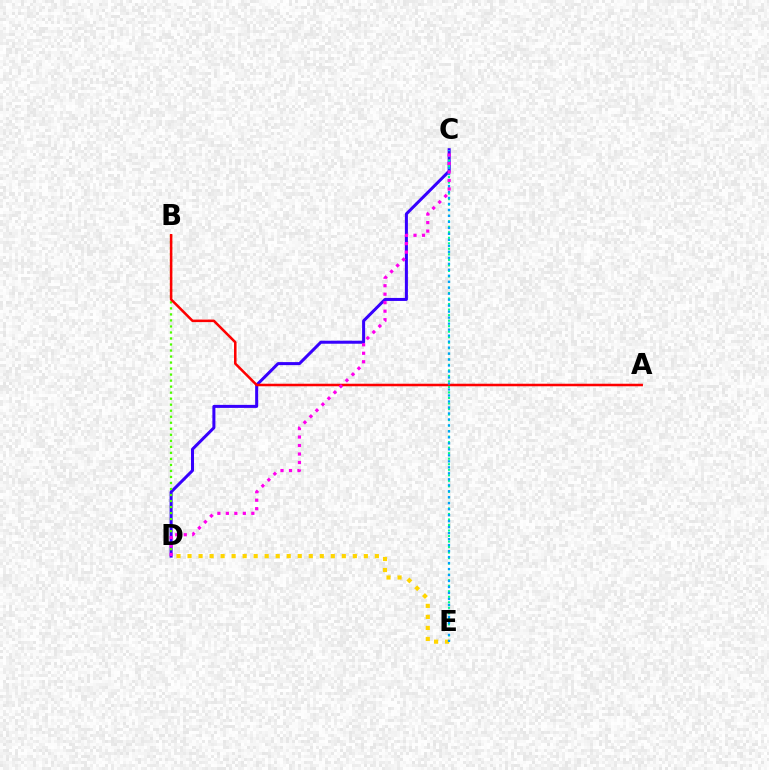{('C', 'D'): [{'color': '#3700ff', 'line_style': 'solid', 'thickness': 2.17}, {'color': '#ff00ed', 'line_style': 'dotted', 'thickness': 2.31}], ('B', 'D'): [{'color': '#4fff00', 'line_style': 'dotted', 'thickness': 1.64}], ('A', 'B'): [{'color': '#ff0000', 'line_style': 'solid', 'thickness': 1.82}], ('C', 'E'): [{'color': '#00ff86', 'line_style': 'dotted', 'thickness': 1.5}, {'color': '#009eff', 'line_style': 'dotted', 'thickness': 1.63}], ('D', 'E'): [{'color': '#ffd500', 'line_style': 'dotted', 'thickness': 2.99}]}